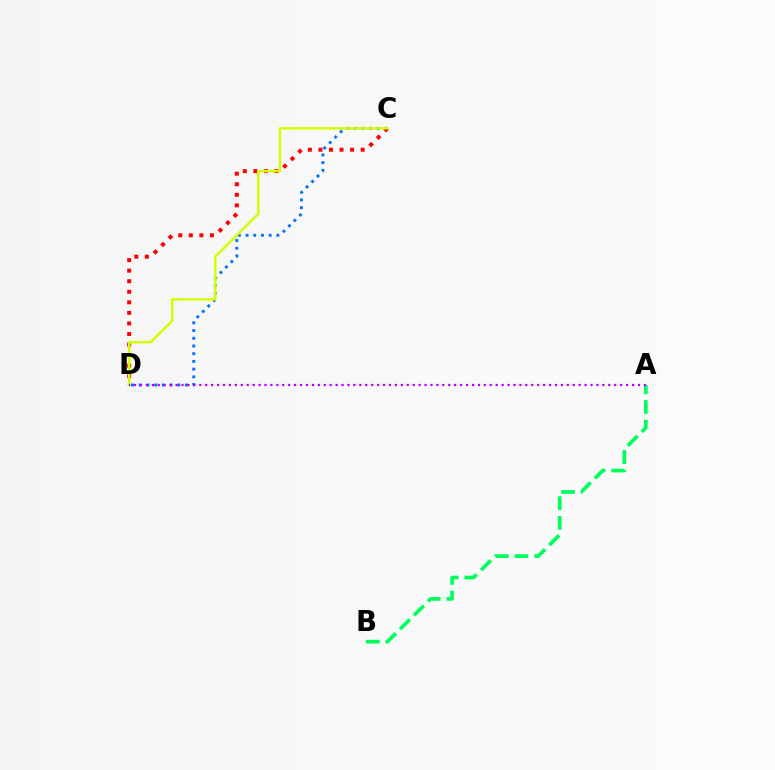{('A', 'B'): [{'color': '#00ff5c', 'line_style': 'dashed', 'thickness': 2.67}], ('C', 'D'): [{'color': '#ff0000', 'line_style': 'dotted', 'thickness': 2.87}, {'color': '#0074ff', 'line_style': 'dotted', 'thickness': 2.1}, {'color': '#d1ff00', 'line_style': 'solid', 'thickness': 1.77}], ('A', 'D'): [{'color': '#b900ff', 'line_style': 'dotted', 'thickness': 1.61}]}